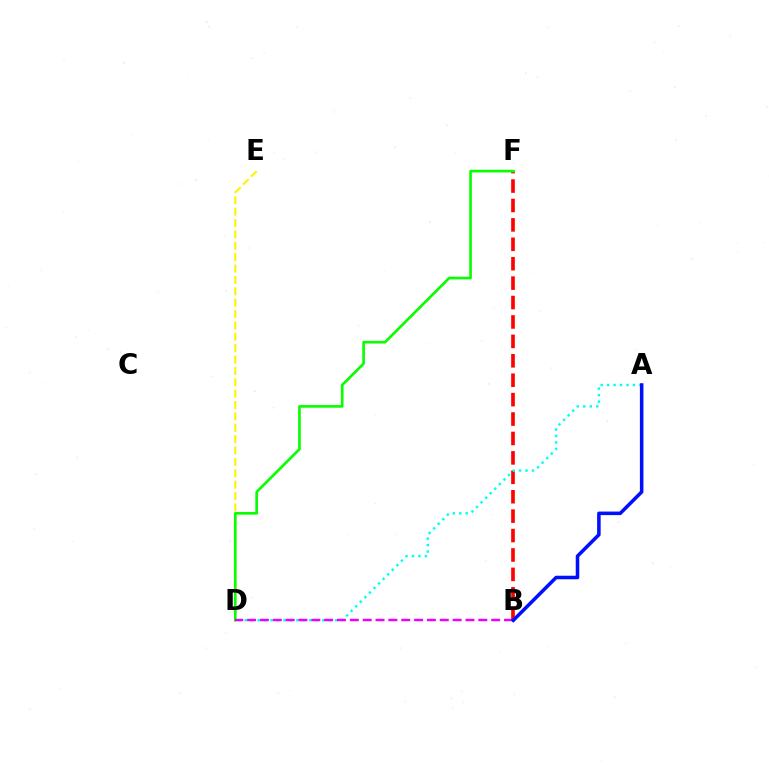{('D', 'E'): [{'color': '#fcf500', 'line_style': 'dashed', 'thickness': 1.54}], ('B', 'F'): [{'color': '#ff0000', 'line_style': 'dashed', 'thickness': 2.64}], ('A', 'D'): [{'color': '#00fff6', 'line_style': 'dotted', 'thickness': 1.76}], ('D', 'F'): [{'color': '#08ff00', 'line_style': 'solid', 'thickness': 1.91}], ('B', 'D'): [{'color': '#ee00ff', 'line_style': 'dashed', 'thickness': 1.75}], ('A', 'B'): [{'color': '#0010ff', 'line_style': 'solid', 'thickness': 2.55}]}